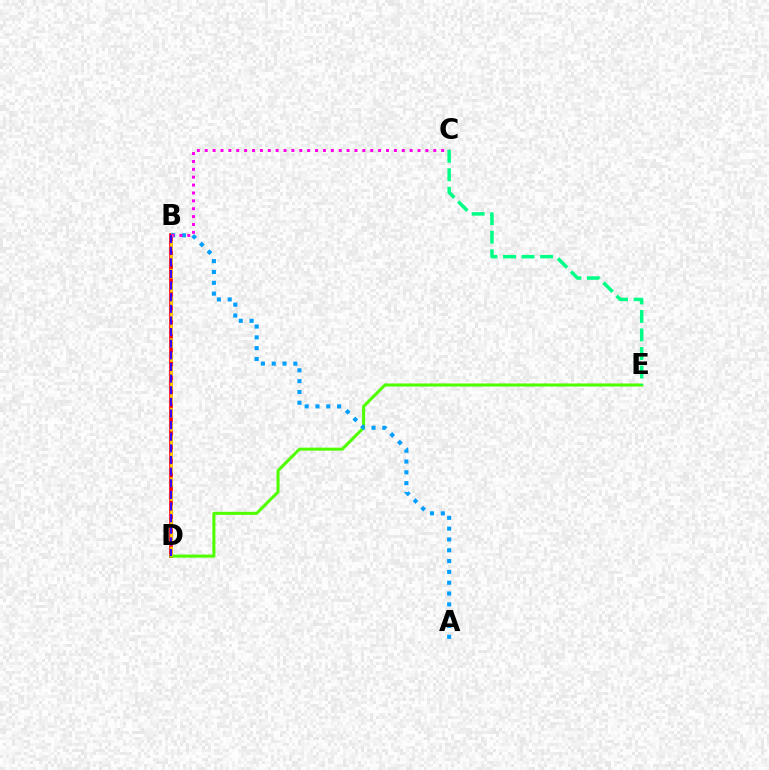{('B', 'D'): [{'color': '#ff0000', 'line_style': 'solid', 'thickness': 2.61}, {'color': '#ffd500', 'line_style': 'dashed', 'thickness': 1.89}, {'color': '#3700ff', 'line_style': 'dashed', 'thickness': 1.58}], ('D', 'E'): [{'color': '#4fff00', 'line_style': 'solid', 'thickness': 2.19}], ('A', 'B'): [{'color': '#009eff', 'line_style': 'dotted', 'thickness': 2.94}], ('B', 'C'): [{'color': '#ff00ed', 'line_style': 'dotted', 'thickness': 2.14}], ('C', 'E'): [{'color': '#00ff86', 'line_style': 'dashed', 'thickness': 2.52}]}